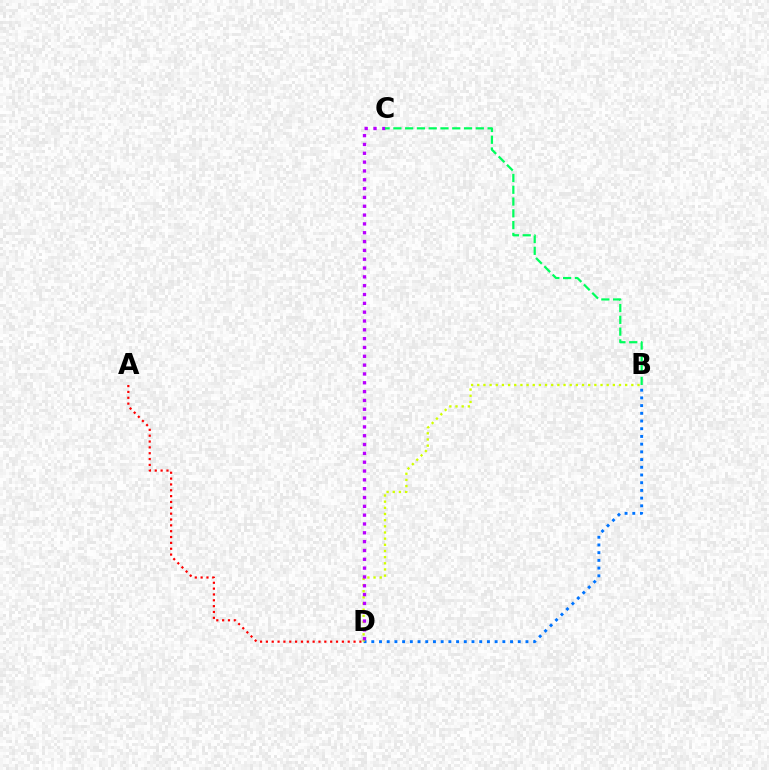{('B', 'D'): [{'color': '#0074ff', 'line_style': 'dotted', 'thickness': 2.09}, {'color': '#d1ff00', 'line_style': 'dotted', 'thickness': 1.67}], ('A', 'D'): [{'color': '#ff0000', 'line_style': 'dotted', 'thickness': 1.59}], ('C', 'D'): [{'color': '#b900ff', 'line_style': 'dotted', 'thickness': 2.4}], ('B', 'C'): [{'color': '#00ff5c', 'line_style': 'dashed', 'thickness': 1.6}]}